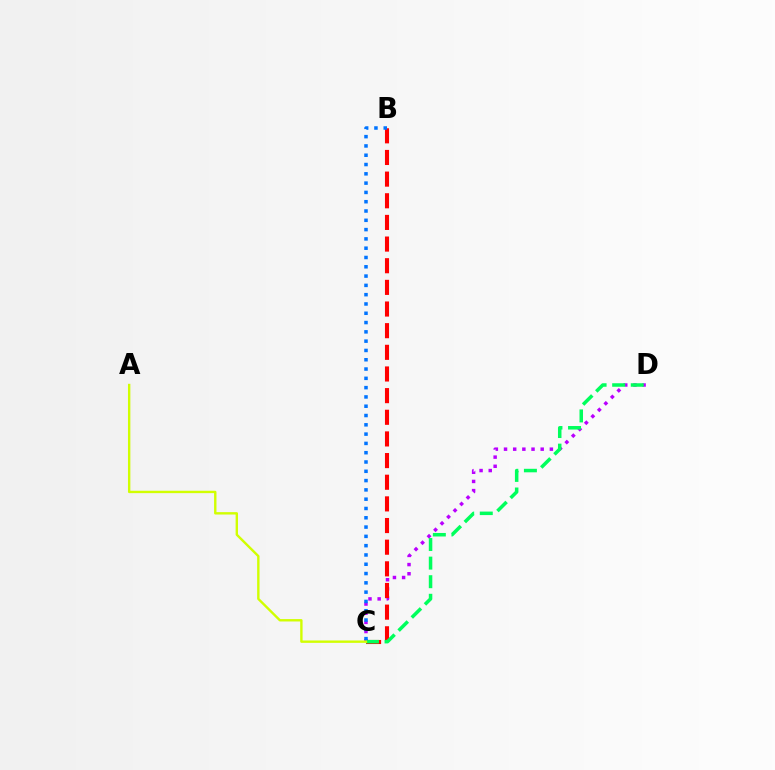{('C', 'D'): [{'color': '#b900ff', 'line_style': 'dotted', 'thickness': 2.49}, {'color': '#00ff5c', 'line_style': 'dashed', 'thickness': 2.52}], ('B', 'C'): [{'color': '#ff0000', 'line_style': 'dashed', 'thickness': 2.94}, {'color': '#0074ff', 'line_style': 'dotted', 'thickness': 2.53}], ('A', 'C'): [{'color': '#d1ff00', 'line_style': 'solid', 'thickness': 1.72}]}